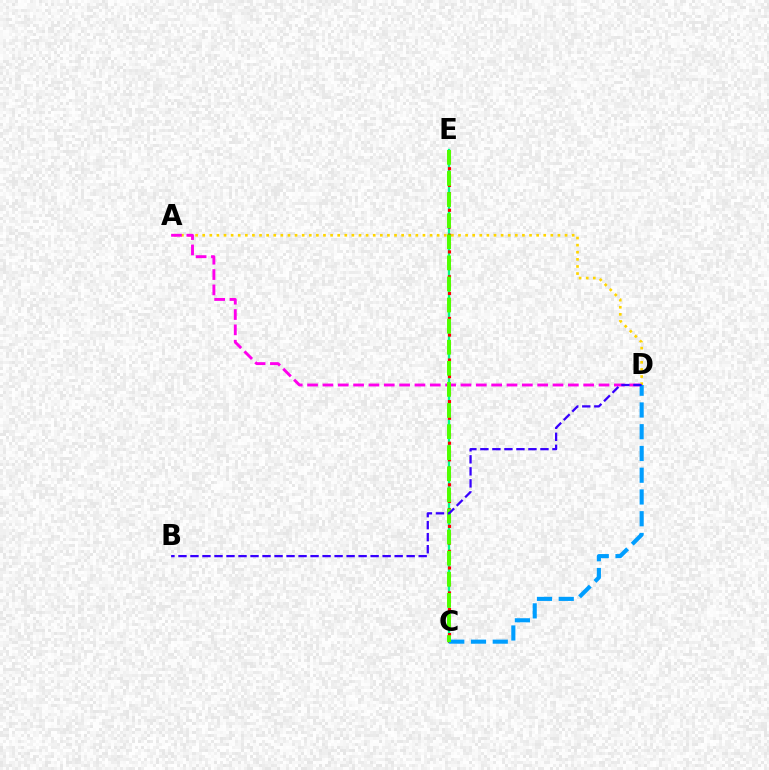{('C', 'E'): [{'color': '#00ff86', 'line_style': 'solid', 'thickness': 1.7}, {'color': '#ff0000', 'line_style': 'dotted', 'thickness': 2.26}, {'color': '#4fff00', 'line_style': 'dashed', 'thickness': 2.87}], ('A', 'D'): [{'color': '#ffd500', 'line_style': 'dotted', 'thickness': 1.93}, {'color': '#ff00ed', 'line_style': 'dashed', 'thickness': 2.08}], ('C', 'D'): [{'color': '#009eff', 'line_style': 'dashed', 'thickness': 2.96}], ('B', 'D'): [{'color': '#3700ff', 'line_style': 'dashed', 'thickness': 1.63}]}